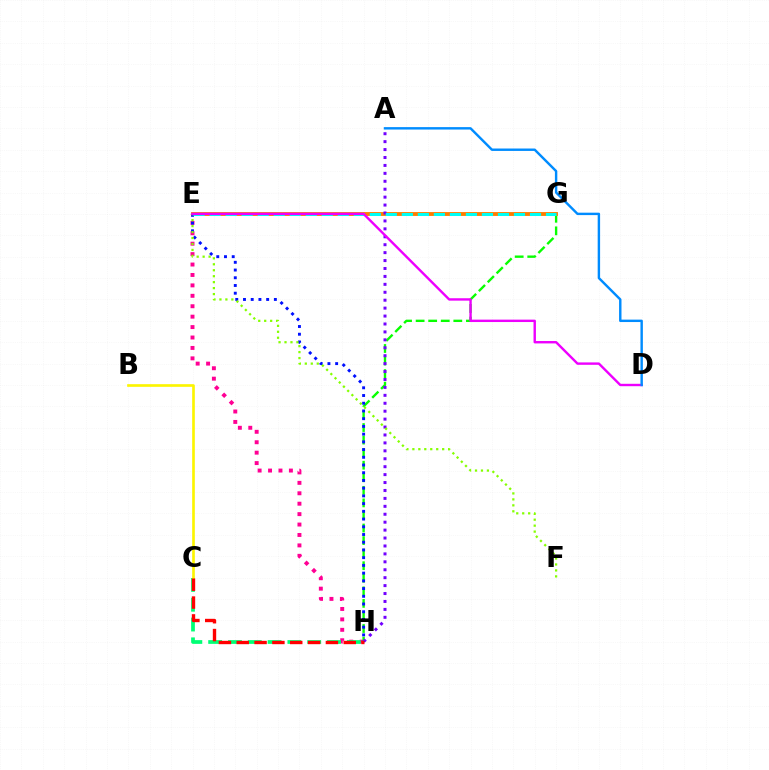{('E', 'H'): [{'color': '#ff0094', 'line_style': 'dotted', 'thickness': 2.83}, {'color': '#0010ff', 'line_style': 'dotted', 'thickness': 2.1}], ('G', 'H'): [{'color': '#08ff00', 'line_style': 'dashed', 'thickness': 1.71}], ('C', 'H'): [{'color': '#00ff74', 'line_style': 'dashed', 'thickness': 2.69}, {'color': '#ff0000', 'line_style': 'dashed', 'thickness': 2.42}], ('E', 'G'): [{'color': '#ff7c00', 'line_style': 'solid', 'thickness': 2.77}, {'color': '#00fff6', 'line_style': 'dashed', 'thickness': 2.18}], ('A', 'H'): [{'color': '#7200ff', 'line_style': 'dotted', 'thickness': 2.15}], ('E', 'F'): [{'color': '#84ff00', 'line_style': 'dotted', 'thickness': 1.62}], ('D', 'E'): [{'color': '#ee00ff', 'line_style': 'solid', 'thickness': 1.73}], ('A', 'D'): [{'color': '#008cff', 'line_style': 'solid', 'thickness': 1.74}], ('B', 'C'): [{'color': '#fcf500', 'line_style': 'solid', 'thickness': 1.91}]}